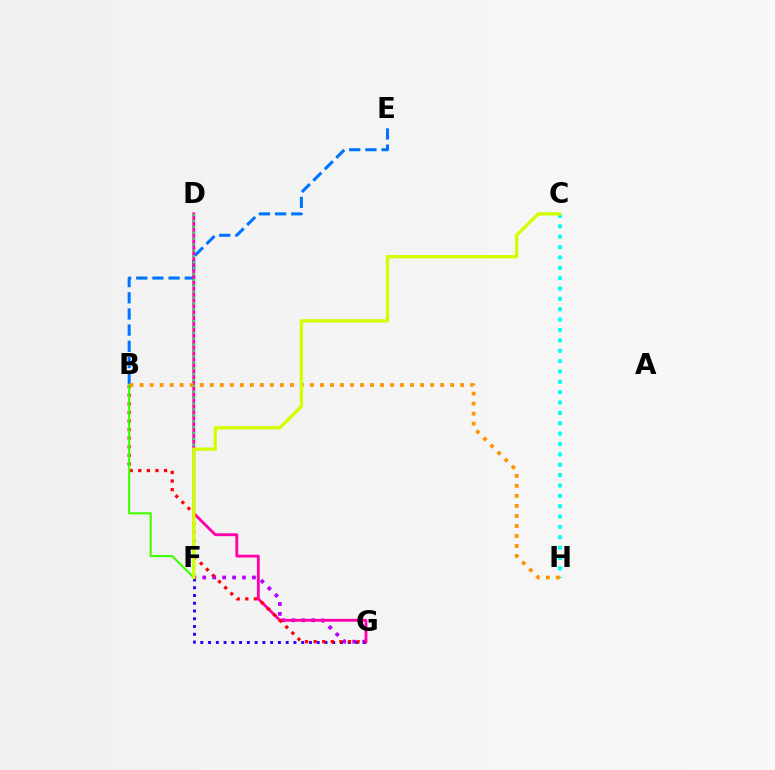{('F', 'G'): [{'color': '#b900ff', 'line_style': 'dotted', 'thickness': 2.7}, {'color': '#2500ff', 'line_style': 'dotted', 'thickness': 2.11}], ('C', 'H'): [{'color': '#00fff6', 'line_style': 'dotted', 'thickness': 2.82}], ('B', 'E'): [{'color': '#0074ff', 'line_style': 'dashed', 'thickness': 2.2}], ('D', 'G'): [{'color': '#ff00ac', 'line_style': 'solid', 'thickness': 2.04}], ('D', 'F'): [{'color': '#00ff5c', 'line_style': 'dotted', 'thickness': 1.6}], ('B', 'G'): [{'color': '#ff0000', 'line_style': 'dotted', 'thickness': 2.34}], ('B', 'F'): [{'color': '#3dff00', 'line_style': 'solid', 'thickness': 1.51}], ('B', 'H'): [{'color': '#ff9400', 'line_style': 'dotted', 'thickness': 2.72}], ('C', 'F'): [{'color': '#d1ff00', 'line_style': 'solid', 'thickness': 2.38}]}